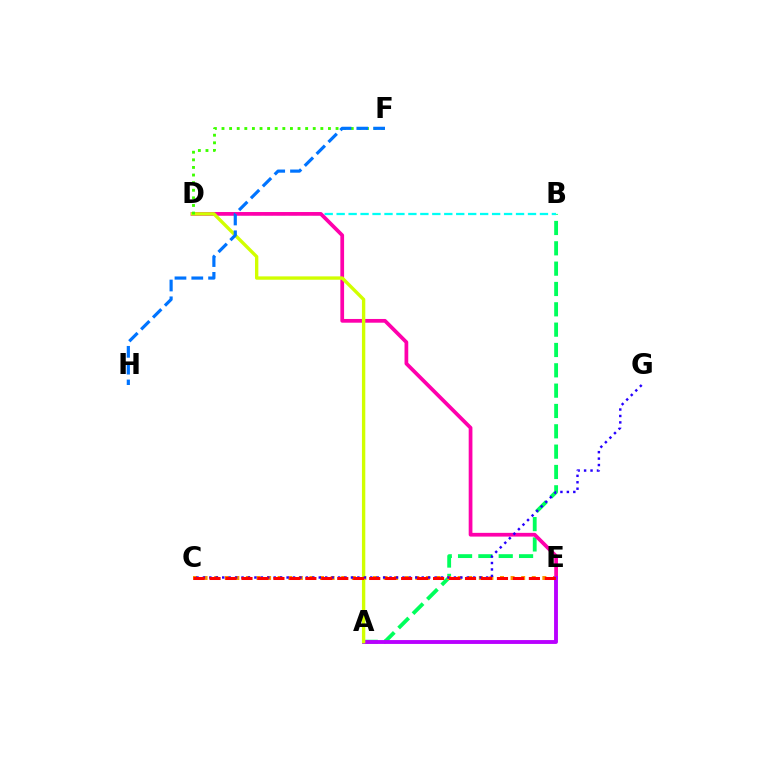{('A', 'B'): [{'color': '#00ff5c', 'line_style': 'dashed', 'thickness': 2.76}], ('B', 'D'): [{'color': '#00fff6', 'line_style': 'dashed', 'thickness': 1.62}], ('C', 'E'): [{'color': '#ff9400', 'line_style': 'dotted', 'thickness': 2.88}, {'color': '#ff0000', 'line_style': 'dashed', 'thickness': 2.17}], ('D', 'E'): [{'color': '#ff00ac', 'line_style': 'solid', 'thickness': 2.69}], ('A', 'E'): [{'color': '#b900ff', 'line_style': 'solid', 'thickness': 2.79}], ('A', 'D'): [{'color': '#d1ff00', 'line_style': 'solid', 'thickness': 2.42}], ('D', 'F'): [{'color': '#3dff00', 'line_style': 'dotted', 'thickness': 2.07}], ('C', 'G'): [{'color': '#2500ff', 'line_style': 'dotted', 'thickness': 1.75}], ('F', 'H'): [{'color': '#0074ff', 'line_style': 'dashed', 'thickness': 2.28}]}